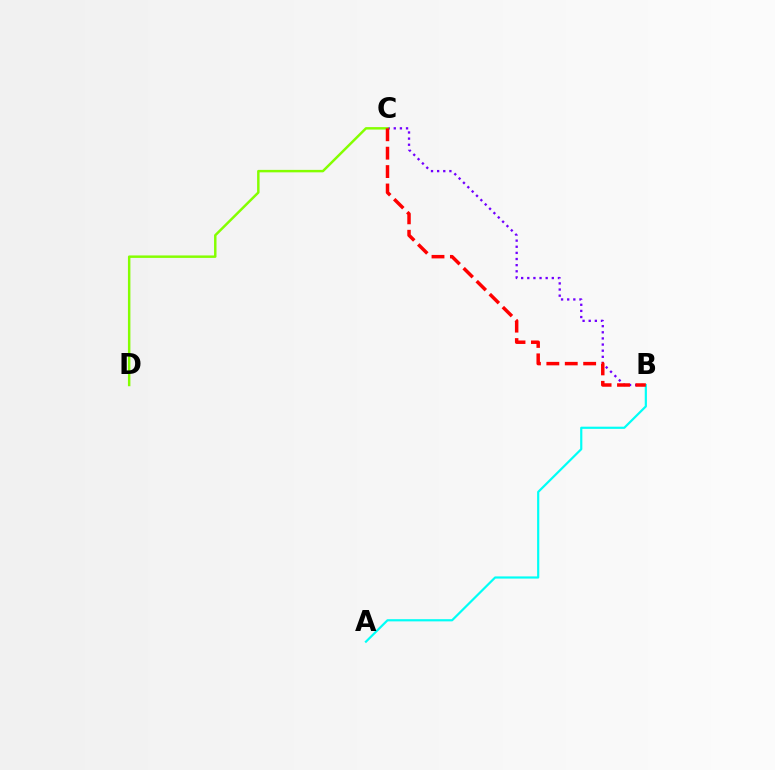{('B', 'C'): [{'color': '#7200ff', 'line_style': 'dotted', 'thickness': 1.67}, {'color': '#ff0000', 'line_style': 'dashed', 'thickness': 2.5}], ('A', 'B'): [{'color': '#00fff6', 'line_style': 'solid', 'thickness': 1.58}], ('C', 'D'): [{'color': '#84ff00', 'line_style': 'solid', 'thickness': 1.77}]}